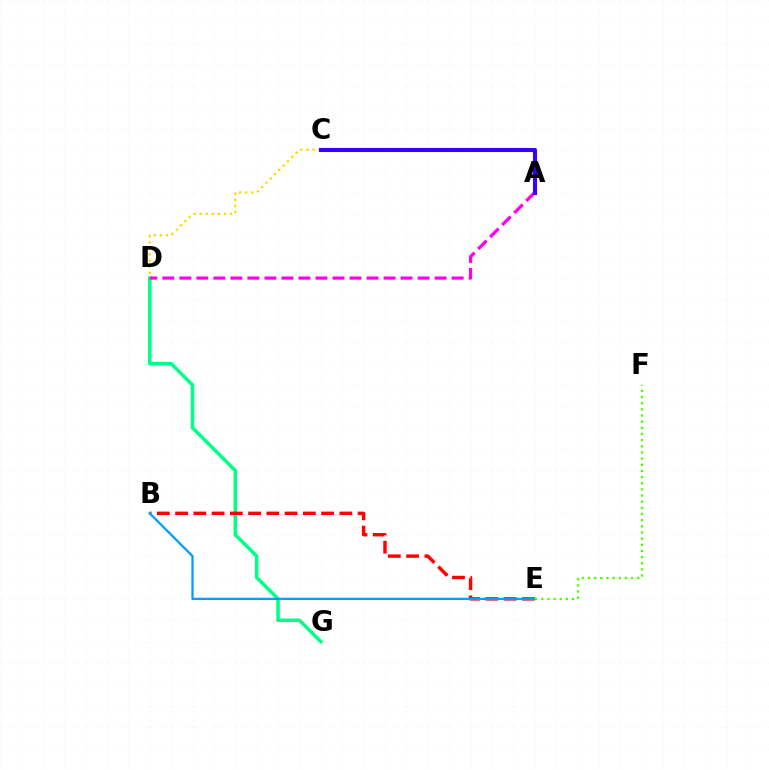{('D', 'G'): [{'color': '#00ff86', 'line_style': 'solid', 'thickness': 2.52}], ('B', 'E'): [{'color': '#ff0000', 'line_style': 'dashed', 'thickness': 2.48}, {'color': '#009eff', 'line_style': 'solid', 'thickness': 1.64}], ('A', 'D'): [{'color': '#ff00ed', 'line_style': 'dashed', 'thickness': 2.31}], ('C', 'D'): [{'color': '#ffd500', 'line_style': 'dotted', 'thickness': 1.65}], ('E', 'F'): [{'color': '#4fff00', 'line_style': 'dotted', 'thickness': 1.67}], ('A', 'C'): [{'color': '#3700ff', 'line_style': 'solid', 'thickness': 2.93}]}